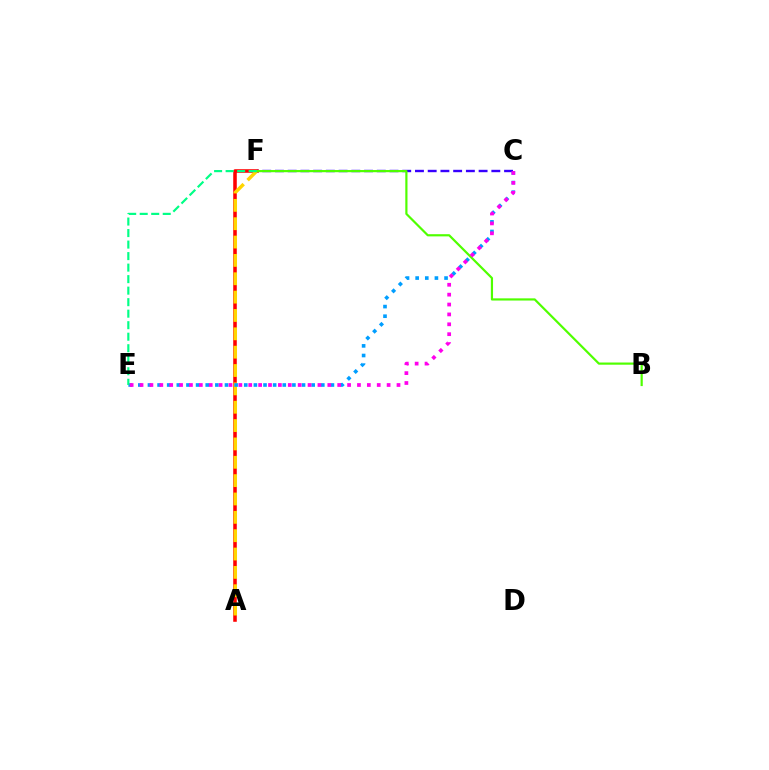{('A', 'F'): [{'color': '#ff0000', 'line_style': 'solid', 'thickness': 2.56}, {'color': '#ffd500', 'line_style': 'dashed', 'thickness': 2.49}], ('C', 'E'): [{'color': '#009eff', 'line_style': 'dotted', 'thickness': 2.62}, {'color': '#ff00ed', 'line_style': 'dotted', 'thickness': 2.69}], ('C', 'F'): [{'color': '#3700ff', 'line_style': 'dashed', 'thickness': 1.73}], ('B', 'F'): [{'color': '#4fff00', 'line_style': 'solid', 'thickness': 1.58}], ('E', 'F'): [{'color': '#00ff86', 'line_style': 'dashed', 'thickness': 1.56}]}